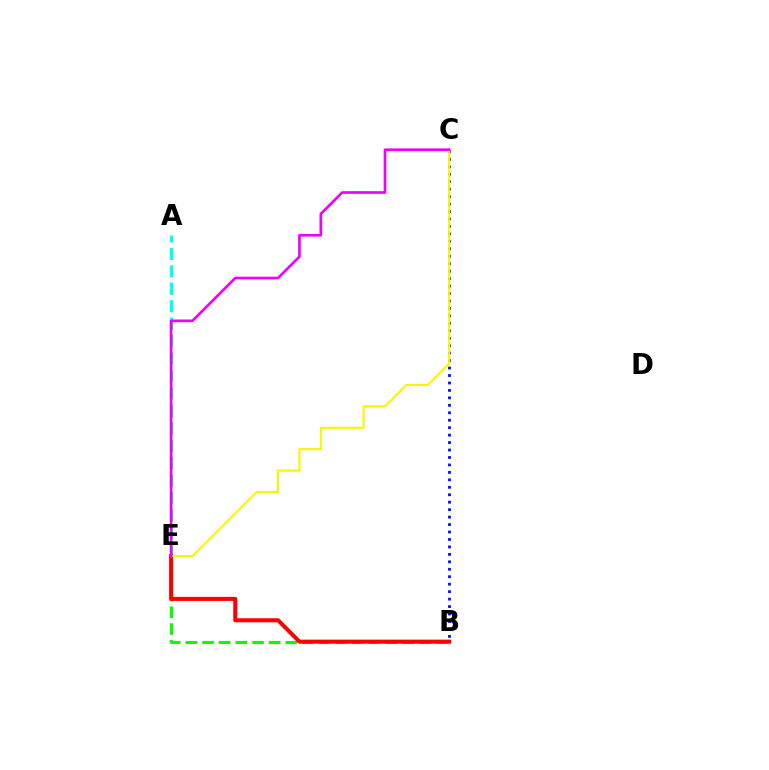{('A', 'E'): [{'color': '#00fff6', 'line_style': 'dashed', 'thickness': 2.37}], ('B', 'E'): [{'color': '#08ff00', 'line_style': 'dashed', 'thickness': 2.26}, {'color': '#ff0000', 'line_style': 'solid', 'thickness': 2.91}], ('B', 'C'): [{'color': '#0010ff', 'line_style': 'dotted', 'thickness': 2.03}], ('C', 'E'): [{'color': '#fcf500', 'line_style': 'solid', 'thickness': 1.54}, {'color': '#ee00ff', 'line_style': 'solid', 'thickness': 1.93}]}